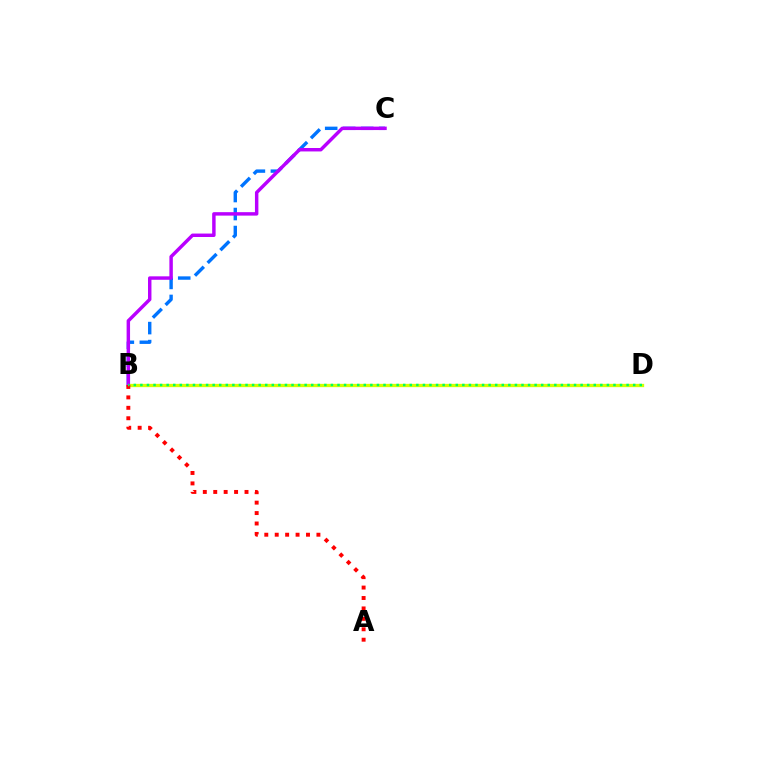{('B', 'C'): [{'color': '#0074ff', 'line_style': 'dashed', 'thickness': 2.45}, {'color': '#b900ff', 'line_style': 'solid', 'thickness': 2.48}], ('B', 'D'): [{'color': '#d1ff00', 'line_style': 'solid', 'thickness': 2.38}, {'color': '#00ff5c', 'line_style': 'dotted', 'thickness': 1.79}], ('A', 'B'): [{'color': '#ff0000', 'line_style': 'dotted', 'thickness': 2.83}]}